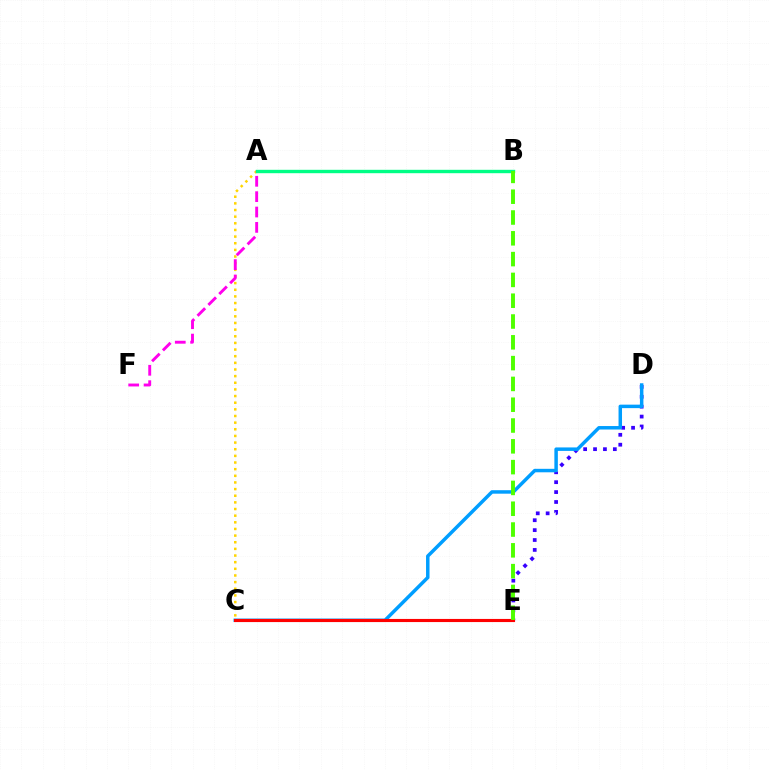{('D', 'E'): [{'color': '#3700ff', 'line_style': 'dotted', 'thickness': 2.69}], ('A', 'C'): [{'color': '#ffd500', 'line_style': 'dotted', 'thickness': 1.81}], ('A', 'F'): [{'color': '#ff00ed', 'line_style': 'dashed', 'thickness': 2.09}], ('C', 'D'): [{'color': '#009eff', 'line_style': 'solid', 'thickness': 2.51}], ('C', 'E'): [{'color': '#ff0000', 'line_style': 'solid', 'thickness': 2.25}], ('A', 'B'): [{'color': '#00ff86', 'line_style': 'solid', 'thickness': 2.44}], ('B', 'E'): [{'color': '#4fff00', 'line_style': 'dashed', 'thickness': 2.83}]}